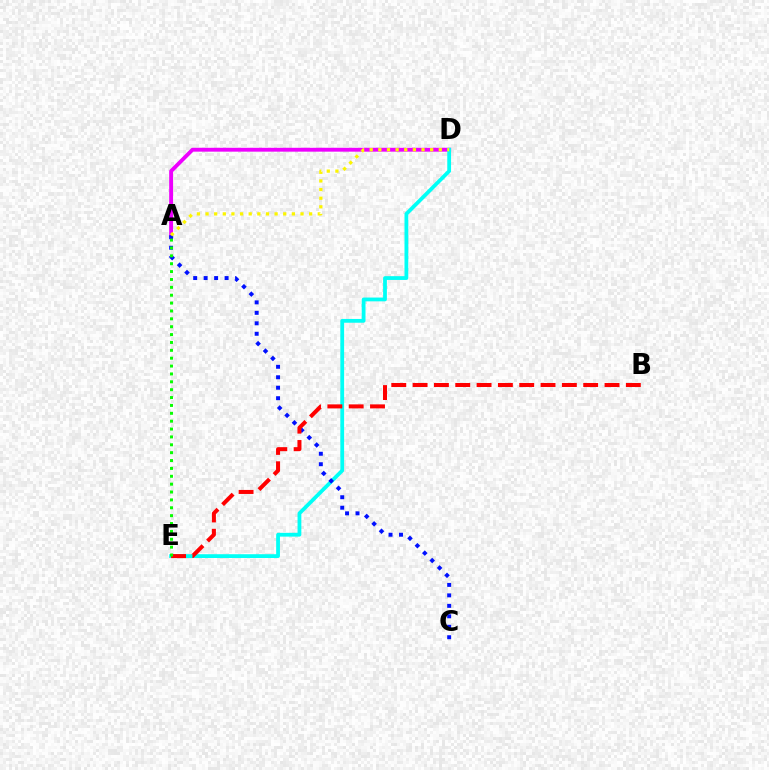{('A', 'D'): [{'color': '#ee00ff', 'line_style': 'solid', 'thickness': 2.79}, {'color': '#fcf500', 'line_style': 'dotted', 'thickness': 2.35}], ('D', 'E'): [{'color': '#00fff6', 'line_style': 'solid', 'thickness': 2.72}], ('A', 'C'): [{'color': '#0010ff', 'line_style': 'dotted', 'thickness': 2.84}], ('B', 'E'): [{'color': '#ff0000', 'line_style': 'dashed', 'thickness': 2.9}], ('A', 'E'): [{'color': '#08ff00', 'line_style': 'dotted', 'thickness': 2.14}]}